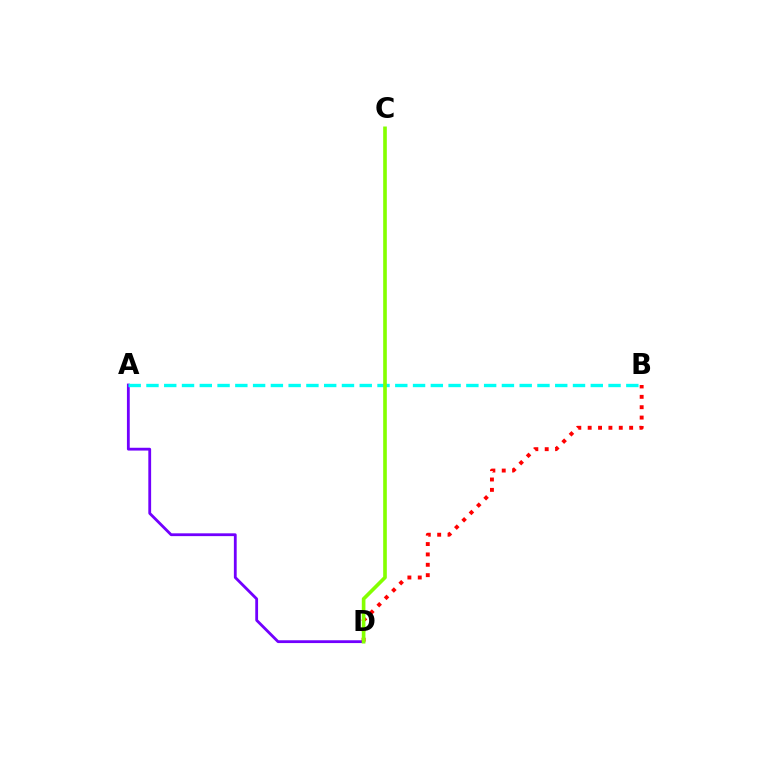{('A', 'D'): [{'color': '#7200ff', 'line_style': 'solid', 'thickness': 2.02}], ('A', 'B'): [{'color': '#00fff6', 'line_style': 'dashed', 'thickness': 2.41}], ('B', 'D'): [{'color': '#ff0000', 'line_style': 'dotted', 'thickness': 2.82}], ('C', 'D'): [{'color': '#84ff00', 'line_style': 'solid', 'thickness': 2.62}]}